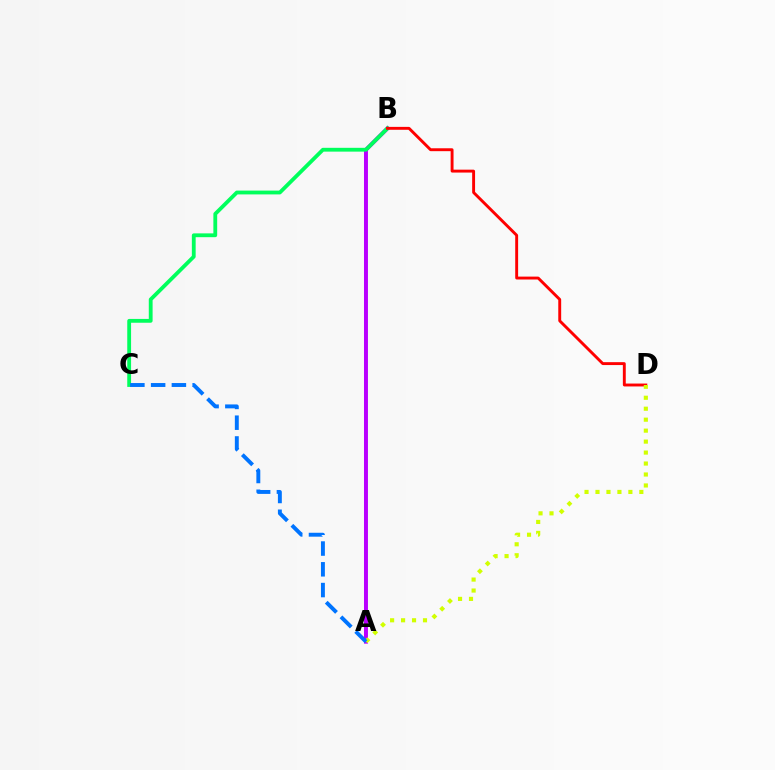{('A', 'B'): [{'color': '#b900ff', 'line_style': 'solid', 'thickness': 2.85}], ('B', 'C'): [{'color': '#00ff5c', 'line_style': 'solid', 'thickness': 2.75}], ('B', 'D'): [{'color': '#ff0000', 'line_style': 'solid', 'thickness': 2.09}], ('A', 'D'): [{'color': '#d1ff00', 'line_style': 'dotted', 'thickness': 2.98}], ('A', 'C'): [{'color': '#0074ff', 'line_style': 'dashed', 'thickness': 2.82}]}